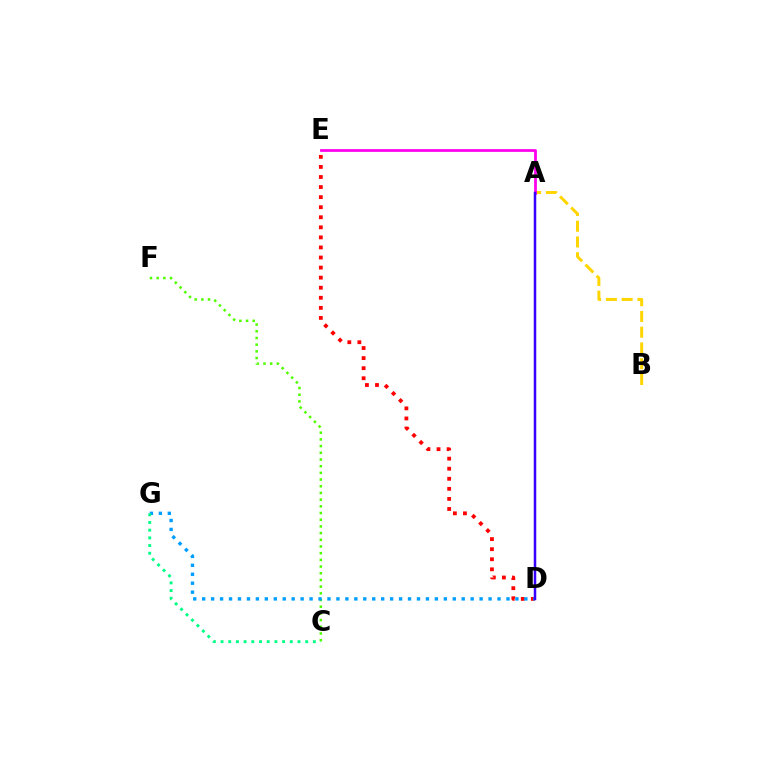{('A', 'B'): [{'color': '#ffd500', 'line_style': 'dashed', 'thickness': 2.14}], ('C', 'F'): [{'color': '#4fff00', 'line_style': 'dotted', 'thickness': 1.82}], ('D', 'E'): [{'color': '#ff0000', 'line_style': 'dotted', 'thickness': 2.73}], ('D', 'G'): [{'color': '#009eff', 'line_style': 'dotted', 'thickness': 2.43}], ('A', 'E'): [{'color': '#ff00ed', 'line_style': 'solid', 'thickness': 1.99}], ('A', 'D'): [{'color': '#3700ff', 'line_style': 'solid', 'thickness': 1.8}], ('C', 'G'): [{'color': '#00ff86', 'line_style': 'dotted', 'thickness': 2.09}]}